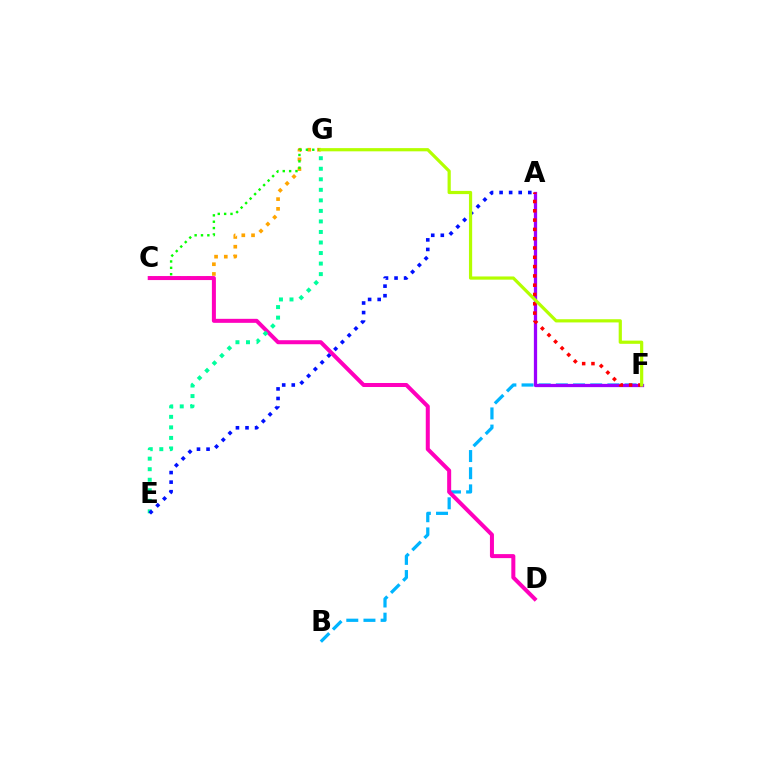{('C', 'G'): [{'color': '#ffa500', 'line_style': 'dotted', 'thickness': 2.64}, {'color': '#08ff00', 'line_style': 'dotted', 'thickness': 1.73}], ('B', 'F'): [{'color': '#00b5ff', 'line_style': 'dashed', 'thickness': 2.33}], ('A', 'F'): [{'color': '#9b00ff', 'line_style': 'solid', 'thickness': 2.35}, {'color': '#ff0000', 'line_style': 'dotted', 'thickness': 2.53}], ('C', 'D'): [{'color': '#ff00bd', 'line_style': 'solid', 'thickness': 2.89}], ('E', 'G'): [{'color': '#00ff9d', 'line_style': 'dotted', 'thickness': 2.86}], ('A', 'E'): [{'color': '#0010ff', 'line_style': 'dotted', 'thickness': 2.6}], ('F', 'G'): [{'color': '#b3ff00', 'line_style': 'solid', 'thickness': 2.3}]}